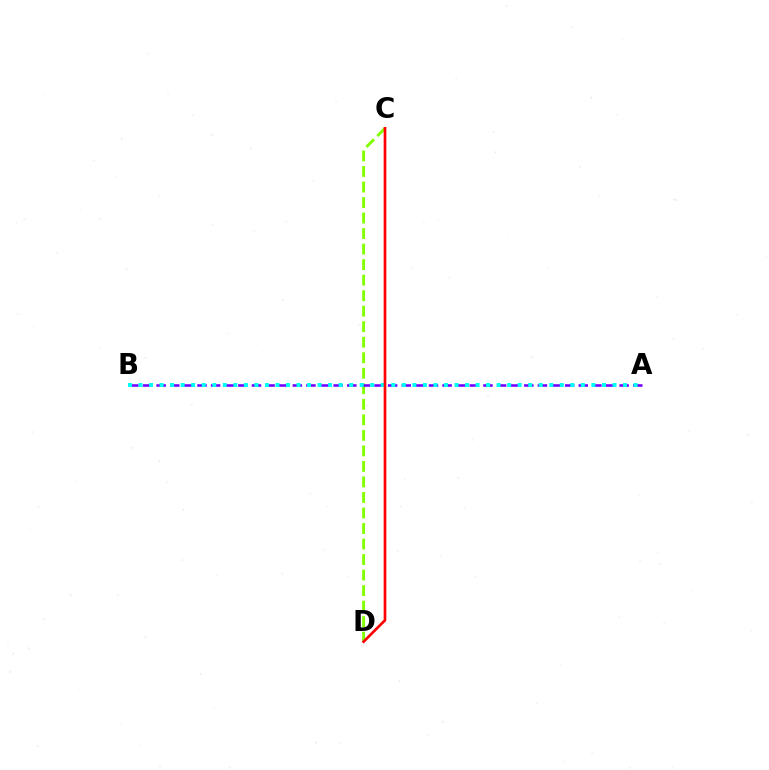{('C', 'D'): [{'color': '#84ff00', 'line_style': 'dashed', 'thickness': 2.11}, {'color': '#ff0000', 'line_style': 'solid', 'thickness': 1.93}], ('A', 'B'): [{'color': '#7200ff', 'line_style': 'dashed', 'thickness': 1.85}, {'color': '#00fff6', 'line_style': 'dotted', 'thickness': 2.86}]}